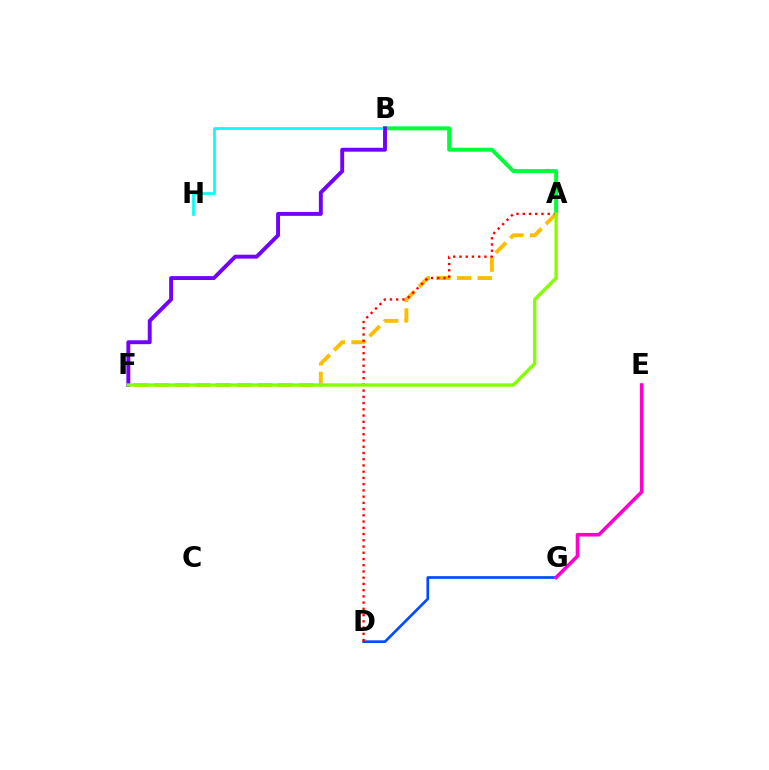{('B', 'H'): [{'color': '#00fff6', 'line_style': 'solid', 'thickness': 1.94}], ('D', 'G'): [{'color': '#004bff', 'line_style': 'solid', 'thickness': 1.93}], ('A', 'B'): [{'color': '#00ff39', 'line_style': 'solid', 'thickness': 2.87}], ('B', 'F'): [{'color': '#7200ff', 'line_style': 'solid', 'thickness': 2.81}], ('A', 'F'): [{'color': '#ffbd00', 'line_style': 'dashed', 'thickness': 2.81}, {'color': '#84ff00', 'line_style': 'solid', 'thickness': 2.43}], ('A', 'D'): [{'color': '#ff0000', 'line_style': 'dotted', 'thickness': 1.69}], ('E', 'G'): [{'color': '#ff00cf', 'line_style': 'solid', 'thickness': 2.59}]}